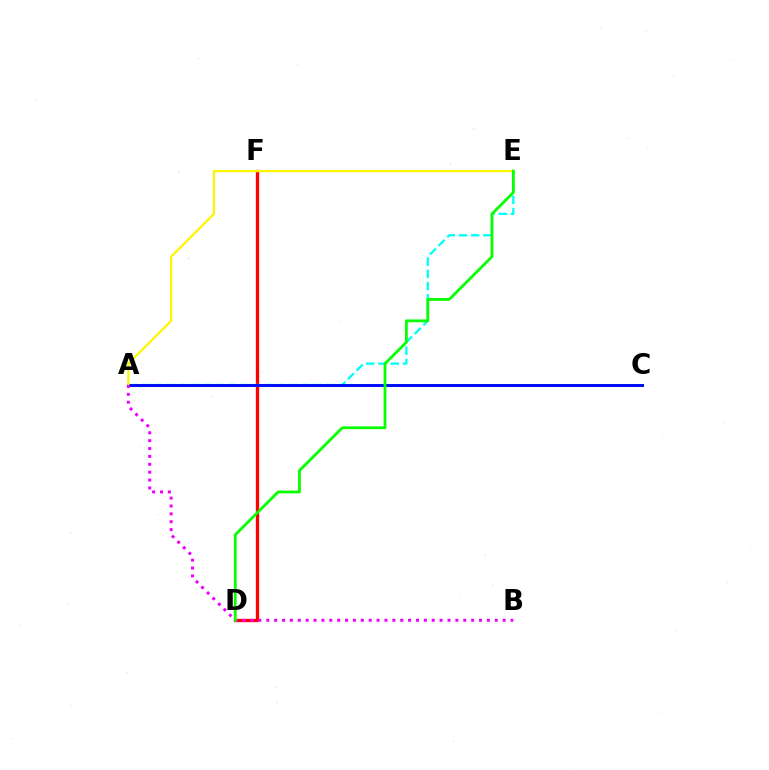{('D', 'F'): [{'color': '#ff0000', 'line_style': 'solid', 'thickness': 2.39}], ('A', 'E'): [{'color': '#00fff6', 'line_style': 'dashed', 'thickness': 1.66}, {'color': '#fcf500', 'line_style': 'solid', 'thickness': 1.6}], ('A', 'C'): [{'color': '#0010ff', 'line_style': 'solid', 'thickness': 2.15}], ('A', 'B'): [{'color': '#ee00ff', 'line_style': 'dotted', 'thickness': 2.14}], ('D', 'E'): [{'color': '#08ff00', 'line_style': 'solid', 'thickness': 2.0}]}